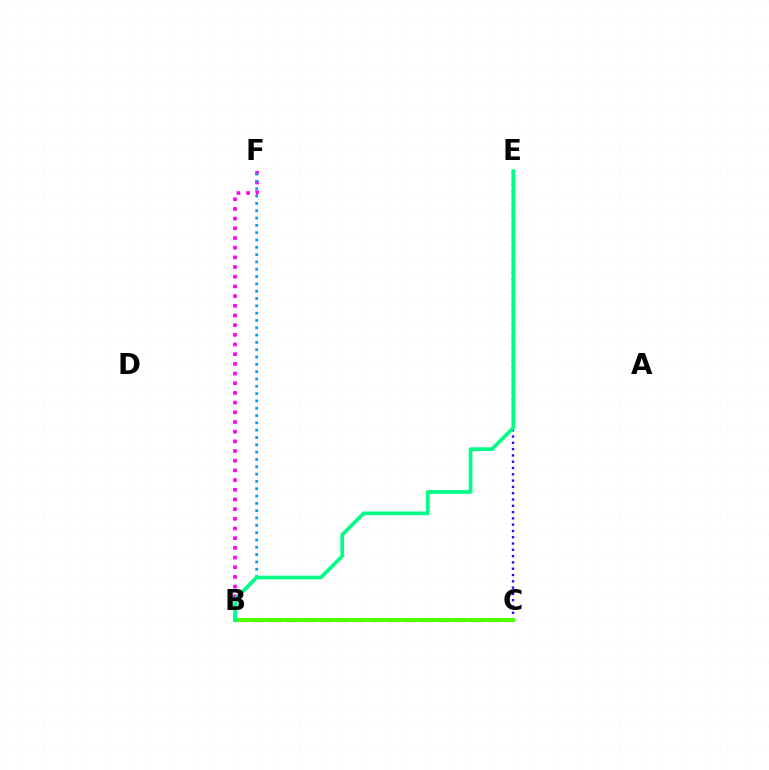{('C', 'E'): [{'color': '#3700ff', 'line_style': 'dotted', 'thickness': 1.71}], ('B', 'C'): [{'color': '#ff0000', 'line_style': 'dashed', 'thickness': 2.29}, {'color': '#ffd500', 'line_style': 'dotted', 'thickness': 2.79}, {'color': '#4fff00', 'line_style': 'solid', 'thickness': 2.83}], ('B', 'F'): [{'color': '#ff00ed', 'line_style': 'dotted', 'thickness': 2.63}, {'color': '#009eff', 'line_style': 'dotted', 'thickness': 1.99}], ('B', 'E'): [{'color': '#00ff86', 'line_style': 'solid', 'thickness': 2.67}]}